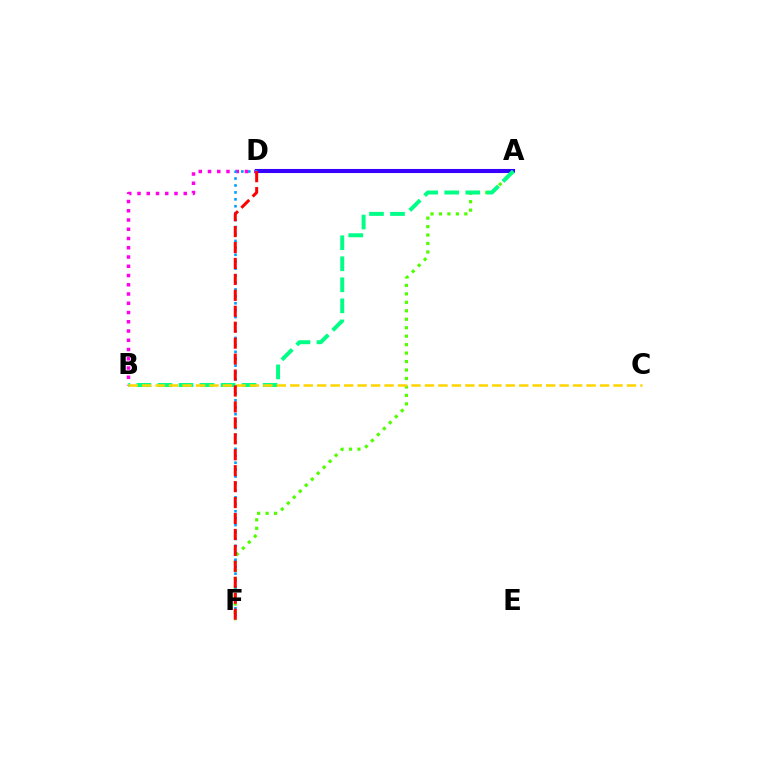{('B', 'D'): [{'color': '#ff00ed', 'line_style': 'dotted', 'thickness': 2.51}], ('A', 'F'): [{'color': '#4fff00', 'line_style': 'dotted', 'thickness': 2.3}], ('A', 'D'): [{'color': '#3700ff', 'line_style': 'solid', 'thickness': 2.92}], ('D', 'F'): [{'color': '#009eff', 'line_style': 'dotted', 'thickness': 1.88}, {'color': '#ff0000', 'line_style': 'dashed', 'thickness': 2.17}], ('A', 'B'): [{'color': '#00ff86', 'line_style': 'dashed', 'thickness': 2.86}], ('B', 'C'): [{'color': '#ffd500', 'line_style': 'dashed', 'thickness': 1.83}]}